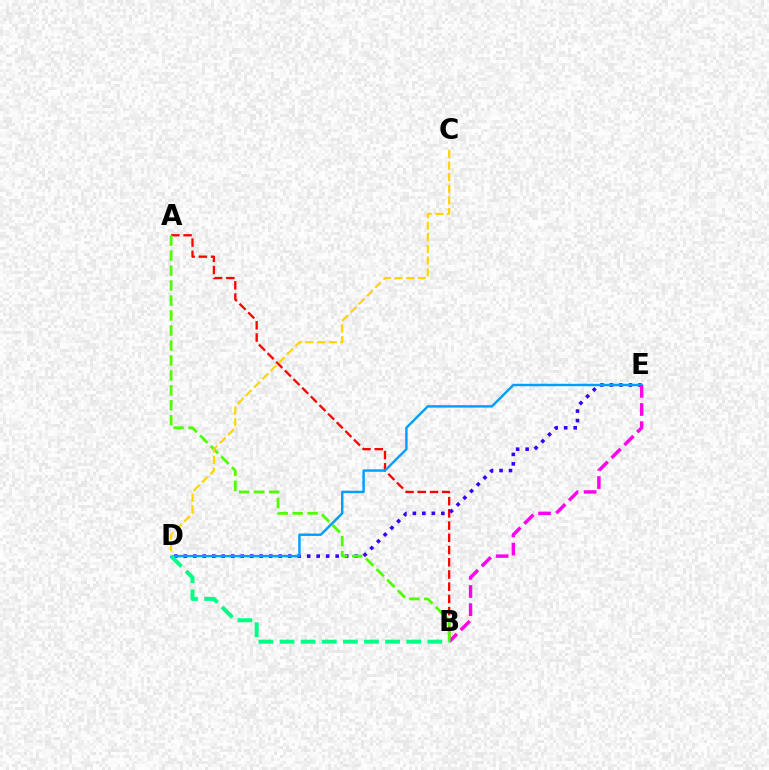{('A', 'B'): [{'color': '#ff0000', 'line_style': 'dashed', 'thickness': 1.66}, {'color': '#4fff00', 'line_style': 'dashed', 'thickness': 2.03}], ('D', 'E'): [{'color': '#3700ff', 'line_style': 'dotted', 'thickness': 2.58}, {'color': '#009eff', 'line_style': 'solid', 'thickness': 1.74}], ('B', 'E'): [{'color': '#ff00ed', 'line_style': 'dashed', 'thickness': 2.47}], ('C', 'D'): [{'color': '#ffd500', 'line_style': 'dashed', 'thickness': 1.58}], ('B', 'D'): [{'color': '#00ff86', 'line_style': 'dashed', 'thickness': 2.87}]}